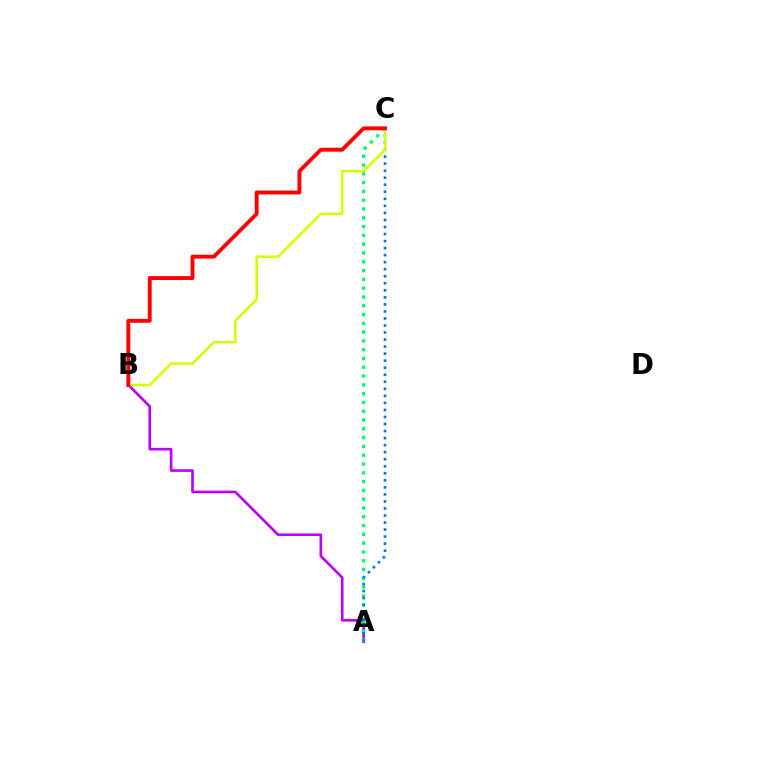{('A', 'B'): [{'color': '#b900ff', 'line_style': 'solid', 'thickness': 1.9}], ('A', 'C'): [{'color': '#00ff5c', 'line_style': 'dotted', 'thickness': 2.39}, {'color': '#0074ff', 'line_style': 'dotted', 'thickness': 1.91}], ('B', 'C'): [{'color': '#d1ff00', 'line_style': 'solid', 'thickness': 1.82}, {'color': '#ff0000', 'line_style': 'solid', 'thickness': 2.81}]}